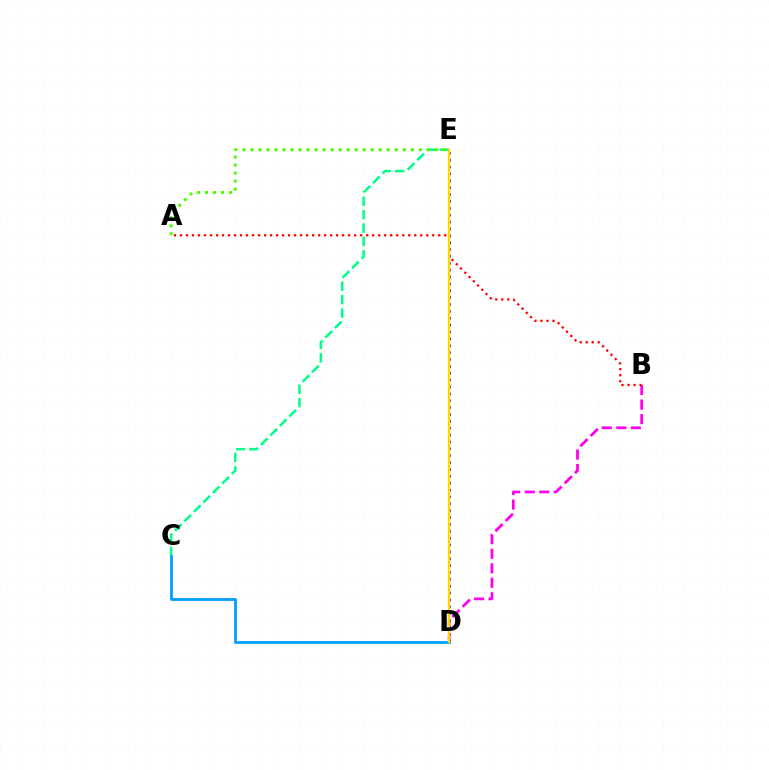{('B', 'D'): [{'color': '#ff00ed', 'line_style': 'dashed', 'thickness': 1.97}], ('C', 'E'): [{'color': '#00ff86', 'line_style': 'dashed', 'thickness': 1.82}], ('A', 'E'): [{'color': '#4fff00', 'line_style': 'dotted', 'thickness': 2.18}], ('D', 'E'): [{'color': '#3700ff', 'line_style': 'dotted', 'thickness': 1.87}, {'color': '#ffd500', 'line_style': 'solid', 'thickness': 1.73}], ('A', 'B'): [{'color': '#ff0000', 'line_style': 'dotted', 'thickness': 1.63}], ('C', 'D'): [{'color': '#009eff', 'line_style': 'solid', 'thickness': 2.0}]}